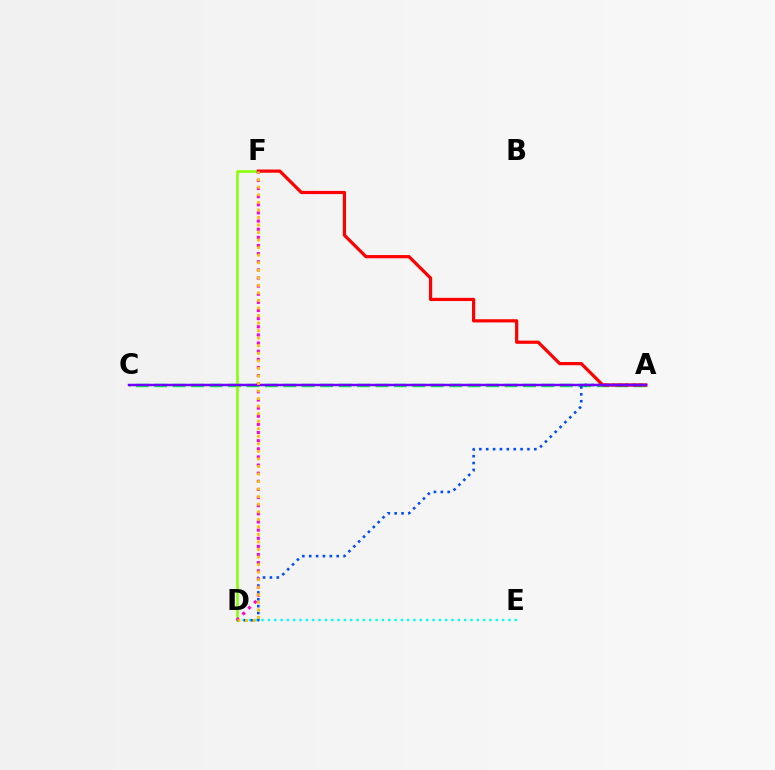{('A', 'C'): [{'color': '#00ff39', 'line_style': 'dashed', 'thickness': 2.5}, {'color': '#7200ff', 'line_style': 'solid', 'thickness': 1.8}], ('D', 'F'): [{'color': '#84ff00', 'line_style': 'solid', 'thickness': 1.81}, {'color': '#ff00cf', 'line_style': 'dotted', 'thickness': 2.21}, {'color': '#ffbd00', 'line_style': 'dotted', 'thickness': 2.05}], ('D', 'E'): [{'color': '#00fff6', 'line_style': 'dotted', 'thickness': 1.72}], ('A', 'D'): [{'color': '#004bff', 'line_style': 'dotted', 'thickness': 1.87}], ('A', 'F'): [{'color': '#ff0000', 'line_style': 'solid', 'thickness': 2.31}]}